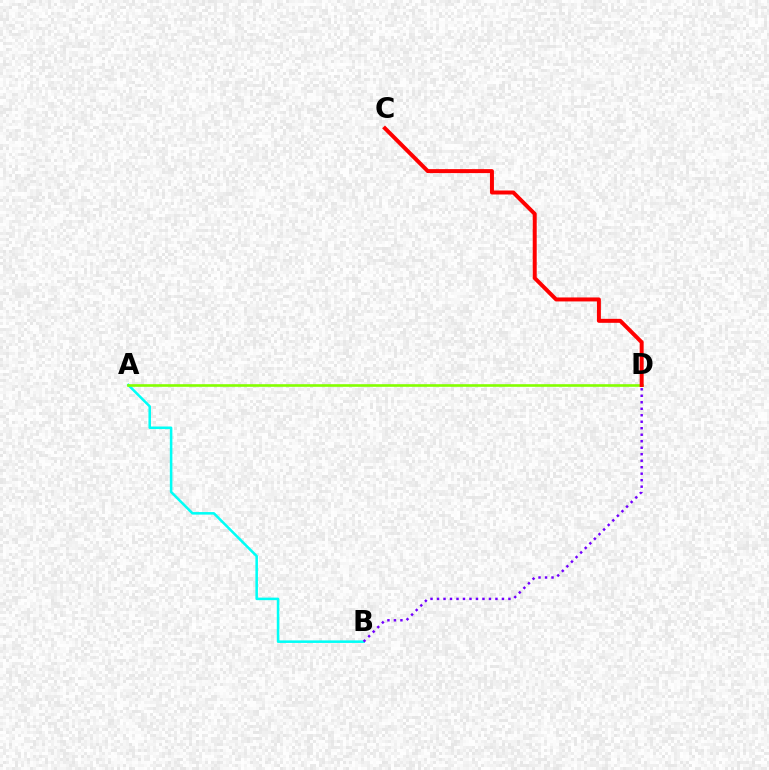{('A', 'B'): [{'color': '#00fff6', 'line_style': 'solid', 'thickness': 1.83}], ('A', 'D'): [{'color': '#84ff00', 'line_style': 'solid', 'thickness': 1.89}], ('C', 'D'): [{'color': '#ff0000', 'line_style': 'solid', 'thickness': 2.86}], ('B', 'D'): [{'color': '#7200ff', 'line_style': 'dotted', 'thickness': 1.76}]}